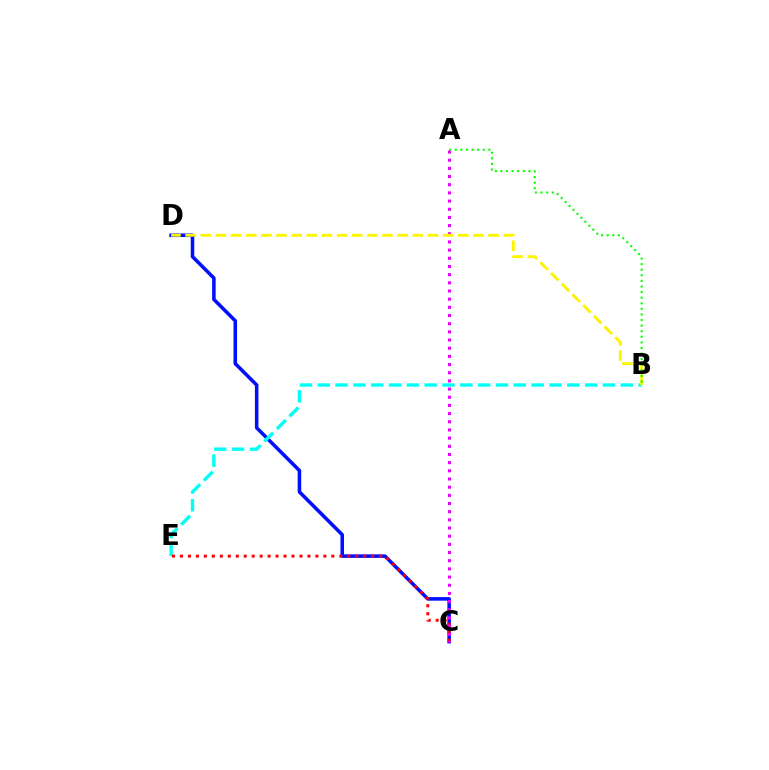{('C', 'D'): [{'color': '#0010ff', 'line_style': 'solid', 'thickness': 2.56}], ('B', 'E'): [{'color': '#00fff6', 'line_style': 'dashed', 'thickness': 2.42}], ('C', 'E'): [{'color': '#ff0000', 'line_style': 'dotted', 'thickness': 2.17}], ('A', 'C'): [{'color': '#ee00ff', 'line_style': 'dotted', 'thickness': 2.22}], ('B', 'D'): [{'color': '#fcf500', 'line_style': 'dashed', 'thickness': 2.06}], ('A', 'B'): [{'color': '#08ff00', 'line_style': 'dotted', 'thickness': 1.52}]}